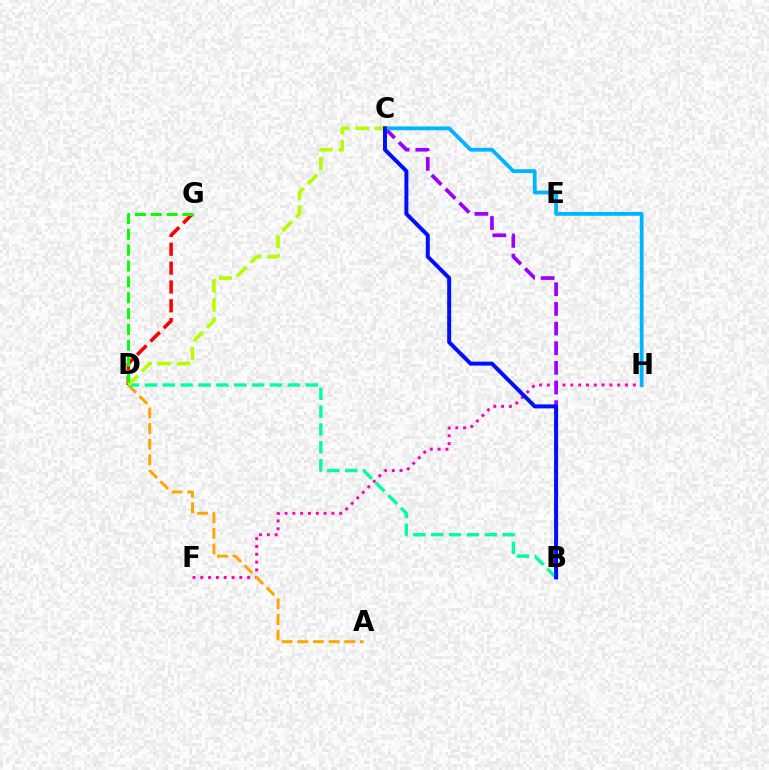{('D', 'G'): [{'color': '#ff0000', 'line_style': 'dashed', 'thickness': 2.56}, {'color': '#08ff00', 'line_style': 'dashed', 'thickness': 2.15}], ('F', 'H'): [{'color': '#ff00bd', 'line_style': 'dotted', 'thickness': 2.12}], ('A', 'D'): [{'color': '#ffa500', 'line_style': 'dashed', 'thickness': 2.13}], ('B', 'D'): [{'color': '#00ff9d', 'line_style': 'dashed', 'thickness': 2.43}], ('B', 'C'): [{'color': '#9b00ff', 'line_style': 'dashed', 'thickness': 2.67}, {'color': '#0010ff', 'line_style': 'solid', 'thickness': 2.86}], ('C', 'D'): [{'color': '#b3ff00', 'line_style': 'dashed', 'thickness': 2.6}], ('C', 'H'): [{'color': '#00b5ff', 'line_style': 'solid', 'thickness': 2.74}]}